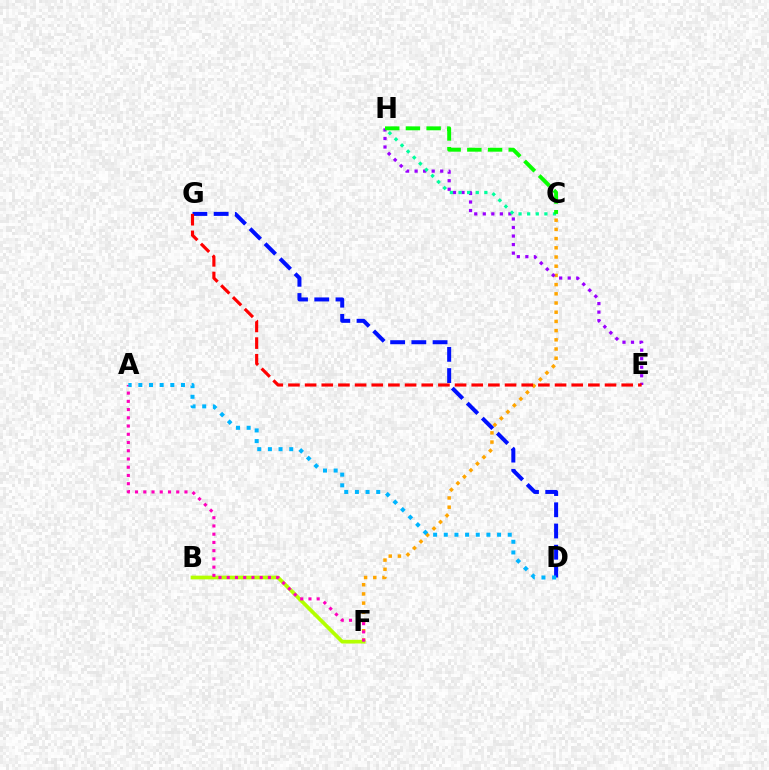{('C', 'F'): [{'color': '#ffa500', 'line_style': 'dotted', 'thickness': 2.5}], ('D', 'G'): [{'color': '#0010ff', 'line_style': 'dashed', 'thickness': 2.88}], ('E', 'H'): [{'color': '#9b00ff', 'line_style': 'dotted', 'thickness': 2.32}], ('B', 'F'): [{'color': '#b3ff00', 'line_style': 'solid', 'thickness': 2.67}], ('A', 'F'): [{'color': '#ff00bd', 'line_style': 'dotted', 'thickness': 2.24}], ('E', 'G'): [{'color': '#ff0000', 'line_style': 'dashed', 'thickness': 2.26}], ('C', 'H'): [{'color': '#00ff9d', 'line_style': 'dotted', 'thickness': 2.34}, {'color': '#08ff00', 'line_style': 'dashed', 'thickness': 2.81}], ('A', 'D'): [{'color': '#00b5ff', 'line_style': 'dotted', 'thickness': 2.9}]}